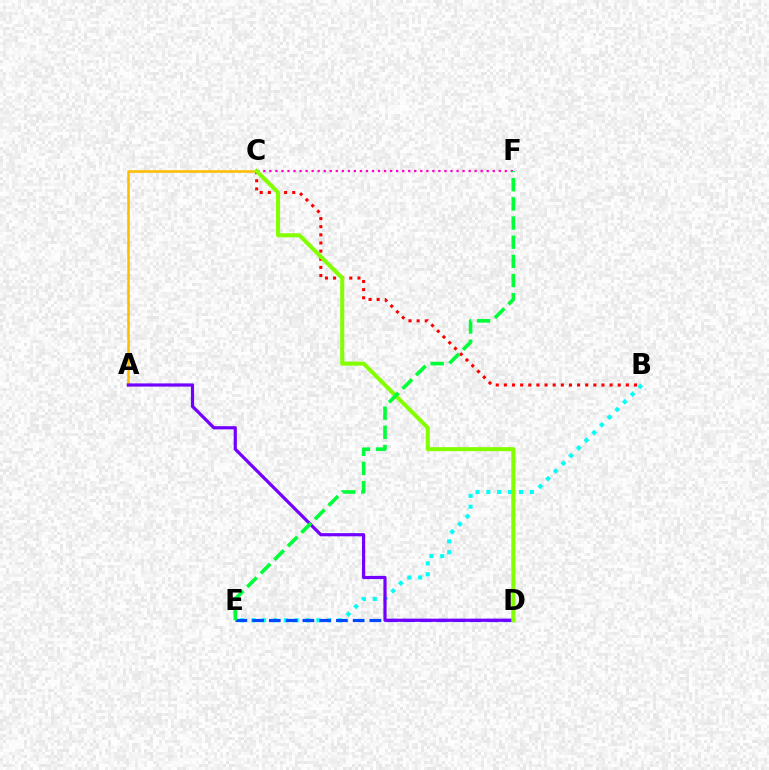{('B', 'E'): [{'color': '#00fff6', 'line_style': 'dotted', 'thickness': 2.95}], ('A', 'C'): [{'color': '#ffbd00', 'line_style': 'solid', 'thickness': 1.85}], ('B', 'C'): [{'color': '#ff0000', 'line_style': 'dotted', 'thickness': 2.21}], ('C', 'F'): [{'color': '#ff00cf', 'line_style': 'dotted', 'thickness': 1.64}], ('D', 'E'): [{'color': '#004bff', 'line_style': 'dashed', 'thickness': 2.28}], ('A', 'D'): [{'color': '#7200ff', 'line_style': 'solid', 'thickness': 2.3}], ('C', 'D'): [{'color': '#84ff00', 'line_style': 'solid', 'thickness': 2.91}], ('E', 'F'): [{'color': '#00ff39', 'line_style': 'dashed', 'thickness': 2.6}]}